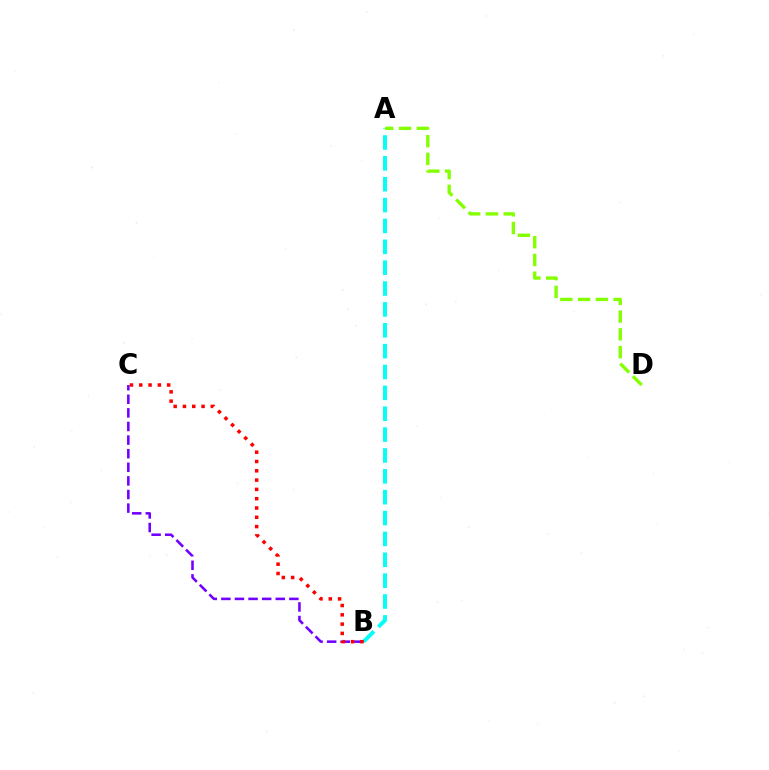{('A', 'B'): [{'color': '#00fff6', 'line_style': 'dashed', 'thickness': 2.83}], ('A', 'D'): [{'color': '#84ff00', 'line_style': 'dashed', 'thickness': 2.41}], ('B', 'C'): [{'color': '#7200ff', 'line_style': 'dashed', 'thickness': 1.85}, {'color': '#ff0000', 'line_style': 'dotted', 'thickness': 2.53}]}